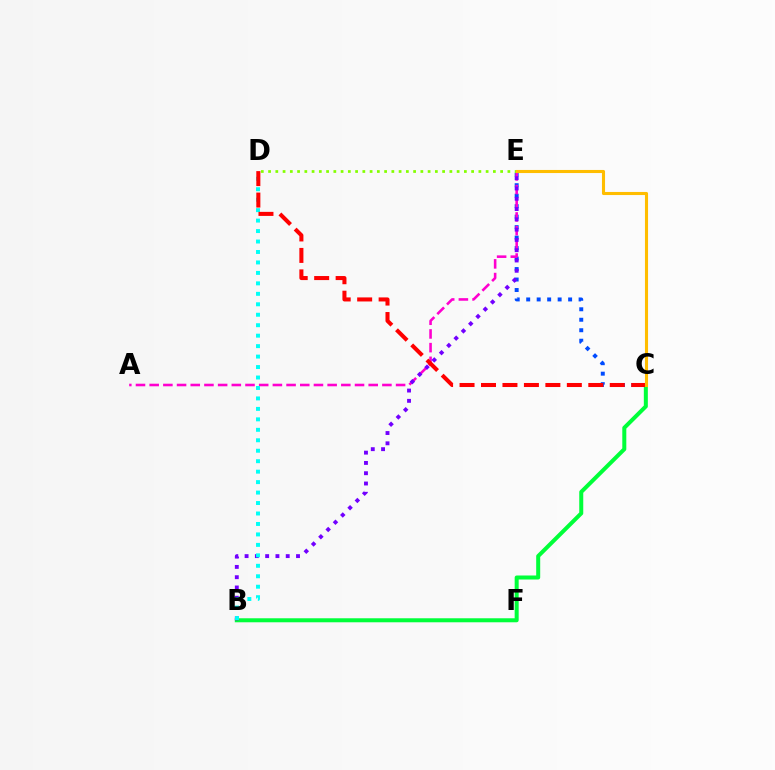{('C', 'E'): [{'color': '#004bff', 'line_style': 'dotted', 'thickness': 2.85}, {'color': '#ffbd00', 'line_style': 'solid', 'thickness': 2.23}], ('B', 'C'): [{'color': '#00ff39', 'line_style': 'solid', 'thickness': 2.89}], ('A', 'E'): [{'color': '#ff00cf', 'line_style': 'dashed', 'thickness': 1.86}], ('B', 'E'): [{'color': '#7200ff', 'line_style': 'dotted', 'thickness': 2.79}], ('B', 'D'): [{'color': '#00fff6', 'line_style': 'dotted', 'thickness': 2.84}], ('D', 'E'): [{'color': '#84ff00', 'line_style': 'dotted', 'thickness': 1.97}], ('C', 'D'): [{'color': '#ff0000', 'line_style': 'dashed', 'thickness': 2.92}]}